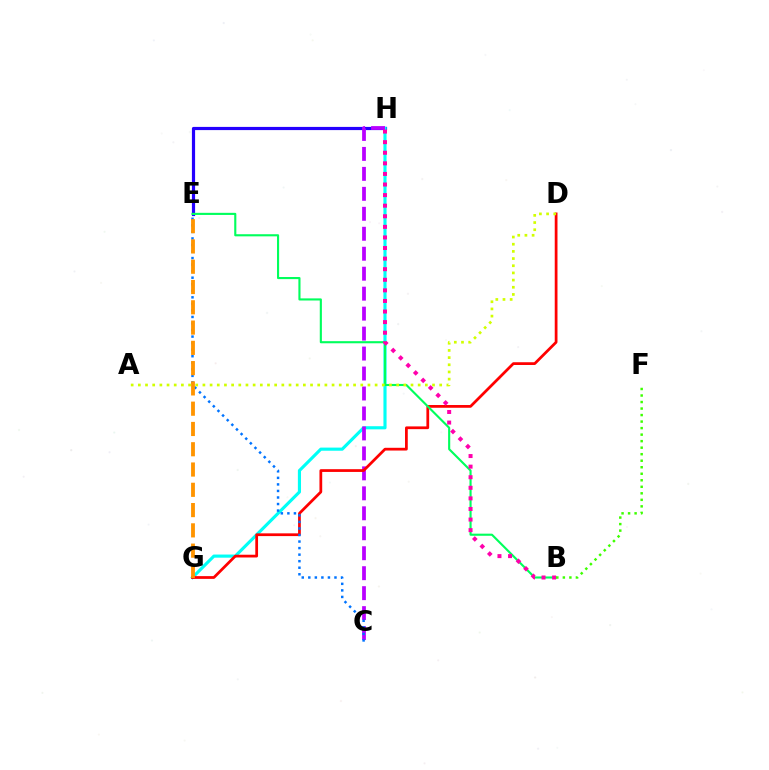{('E', 'H'): [{'color': '#2500ff', 'line_style': 'solid', 'thickness': 2.29}], ('G', 'H'): [{'color': '#00fff6', 'line_style': 'solid', 'thickness': 2.26}], ('C', 'H'): [{'color': '#b900ff', 'line_style': 'dashed', 'thickness': 2.71}], ('D', 'G'): [{'color': '#ff0000', 'line_style': 'solid', 'thickness': 1.98}], ('B', 'E'): [{'color': '#00ff5c', 'line_style': 'solid', 'thickness': 1.53}], ('B', 'H'): [{'color': '#ff00ac', 'line_style': 'dotted', 'thickness': 2.88}], ('B', 'F'): [{'color': '#3dff00', 'line_style': 'dotted', 'thickness': 1.77}], ('C', 'E'): [{'color': '#0074ff', 'line_style': 'dotted', 'thickness': 1.78}], ('E', 'G'): [{'color': '#ff9400', 'line_style': 'dashed', 'thickness': 2.75}], ('A', 'D'): [{'color': '#d1ff00', 'line_style': 'dotted', 'thickness': 1.95}]}